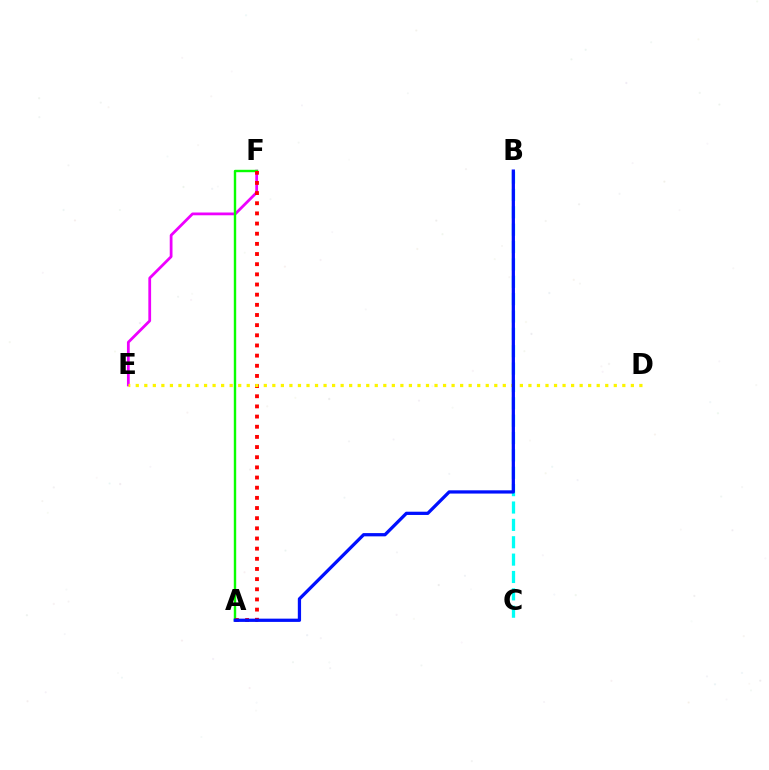{('E', 'F'): [{'color': '#ee00ff', 'line_style': 'solid', 'thickness': 1.99}], ('A', 'F'): [{'color': '#08ff00', 'line_style': 'solid', 'thickness': 1.73}, {'color': '#ff0000', 'line_style': 'dotted', 'thickness': 2.76}], ('B', 'C'): [{'color': '#00fff6', 'line_style': 'dashed', 'thickness': 2.36}], ('D', 'E'): [{'color': '#fcf500', 'line_style': 'dotted', 'thickness': 2.32}], ('A', 'B'): [{'color': '#0010ff', 'line_style': 'solid', 'thickness': 2.34}]}